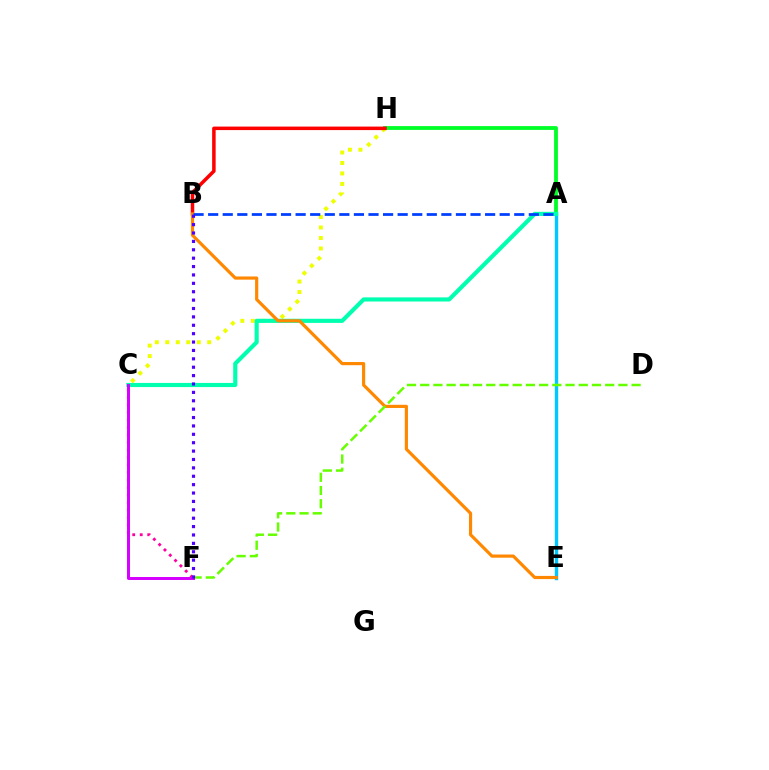{('A', 'H'): [{'color': '#00ff27', 'line_style': 'solid', 'thickness': 2.75}], ('A', 'E'): [{'color': '#00c7ff', 'line_style': 'solid', 'thickness': 2.45}], ('C', 'H'): [{'color': '#eeff00', 'line_style': 'dotted', 'thickness': 2.85}], ('B', 'H'): [{'color': '#ff0000', 'line_style': 'solid', 'thickness': 2.53}], ('A', 'C'): [{'color': '#00ffaf', 'line_style': 'solid', 'thickness': 2.97}], ('B', 'E'): [{'color': '#ff8800', 'line_style': 'solid', 'thickness': 2.28}], ('C', 'F'): [{'color': '#ff00a0', 'line_style': 'dotted', 'thickness': 2.04}, {'color': '#d600ff', 'line_style': 'solid', 'thickness': 2.14}], ('D', 'F'): [{'color': '#66ff00', 'line_style': 'dashed', 'thickness': 1.8}], ('A', 'B'): [{'color': '#003fff', 'line_style': 'dashed', 'thickness': 1.98}], ('B', 'F'): [{'color': '#4f00ff', 'line_style': 'dotted', 'thickness': 2.28}]}